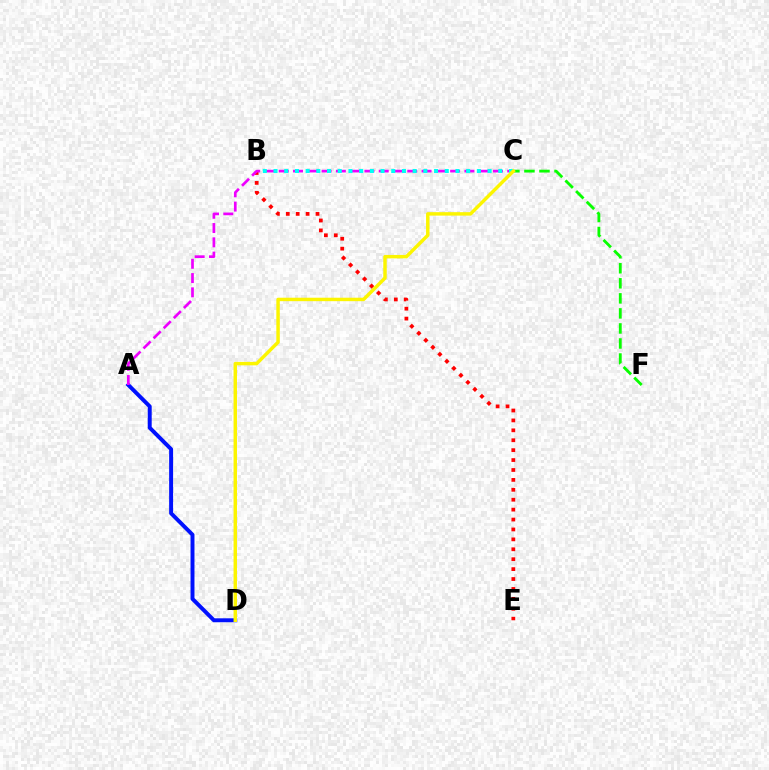{('B', 'E'): [{'color': '#ff0000', 'line_style': 'dotted', 'thickness': 2.69}], ('A', 'D'): [{'color': '#0010ff', 'line_style': 'solid', 'thickness': 2.84}], ('A', 'C'): [{'color': '#ee00ff', 'line_style': 'dashed', 'thickness': 1.94}], ('C', 'F'): [{'color': '#08ff00', 'line_style': 'dashed', 'thickness': 2.04}], ('B', 'C'): [{'color': '#00fff6', 'line_style': 'dotted', 'thickness': 2.91}], ('C', 'D'): [{'color': '#fcf500', 'line_style': 'solid', 'thickness': 2.49}]}